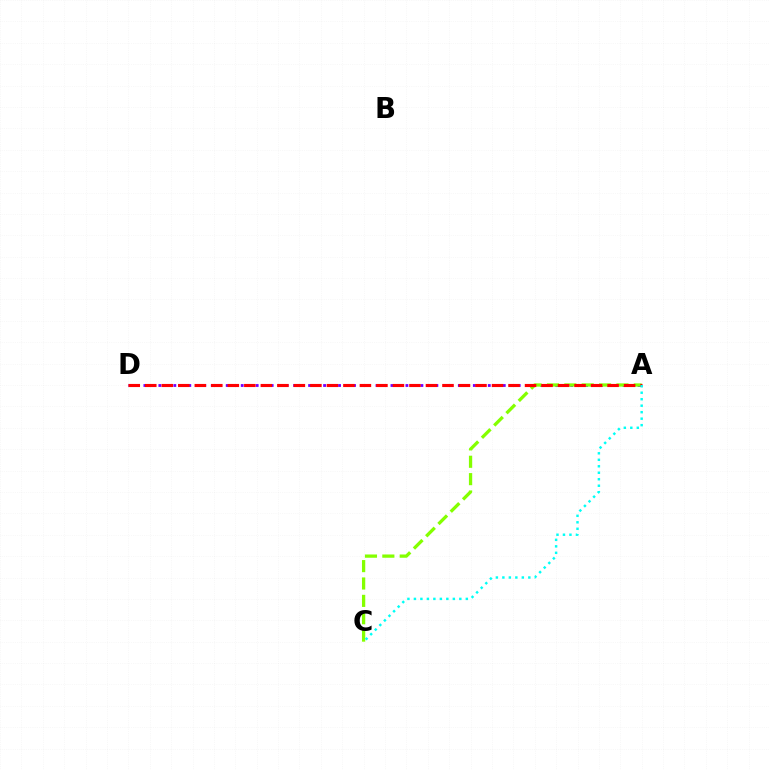{('A', 'D'): [{'color': '#7200ff', 'line_style': 'dotted', 'thickness': 2.03}, {'color': '#ff0000', 'line_style': 'dashed', 'thickness': 2.24}], ('A', 'C'): [{'color': '#84ff00', 'line_style': 'dashed', 'thickness': 2.36}, {'color': '#00fff6', 'line_style': 'dotted', 'thickness': 1.76}]}